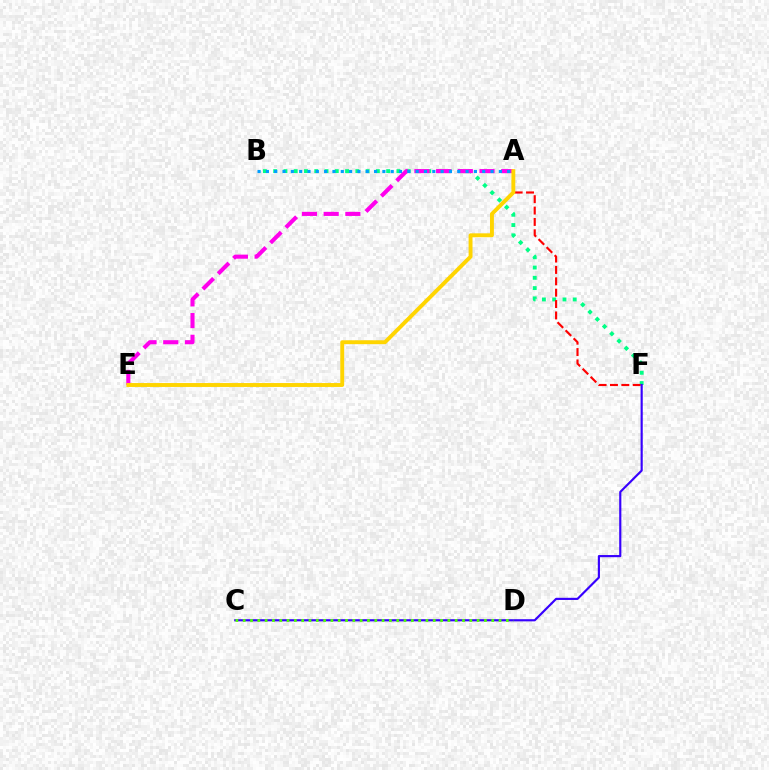{('B', 'F'): [{'color': '#00ff86', 'line_style': 'dotted', 'thickness': 2.79}], ('A', 'E'): [{'color': '#ff00ed', 'line_style': 'dashed', 'thickness': 2.95}, {'color': '#ffd500', 'line_style': 'solid', 'thickness': 2.81}], ('A', 'F'): [{'color': '#ff0000', 'line_style': 'dashed', 'thickness': 1.55}], ('A', 'B'): [{'color': '#009eff', 'line_style': 'dotted', 'thickness': 2.26}], ('C', 'F'): [{'color': '#3700ff', 'line_style': 'solid', 'thickness': 1.55}], ('C', 'D'): [{'color': '#4fff00', 'line_style': 'dotted', 'thickness': 1.99}]}